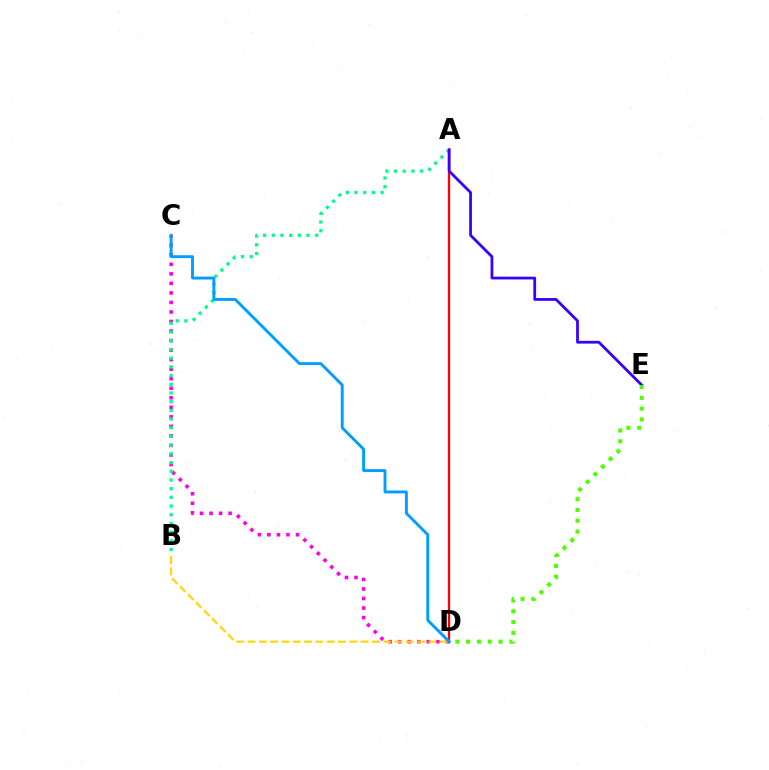{('A', 'D'): [{'color': '#ff0000', 'line_style': 'solid', 'thickness': 1.67}], ('C', 'D'): [{'color': '#ff00ed', 'line_style': 'dotted', 'thickness': 2.59}, {'color': '#009eff', 'line_style': 'solid', 'thickness': 2.09}], ('A', 'B'): [{'color': '#00ff86', 'line_style': 'dotted', 'thickness': 2.36}], ('A', 'E'): [{'color': '#3700ff', 'line_style': 'solid', 'thickness': 1.99}], ('B', 'D'): [{'color': '#ffd500', 'line_style': 'dashed', 'thickness': 1.54}], ('D', 'E'): [{'color': '#4fff00', 'line_style': 'dotted', 'thickness': 2.93}]}